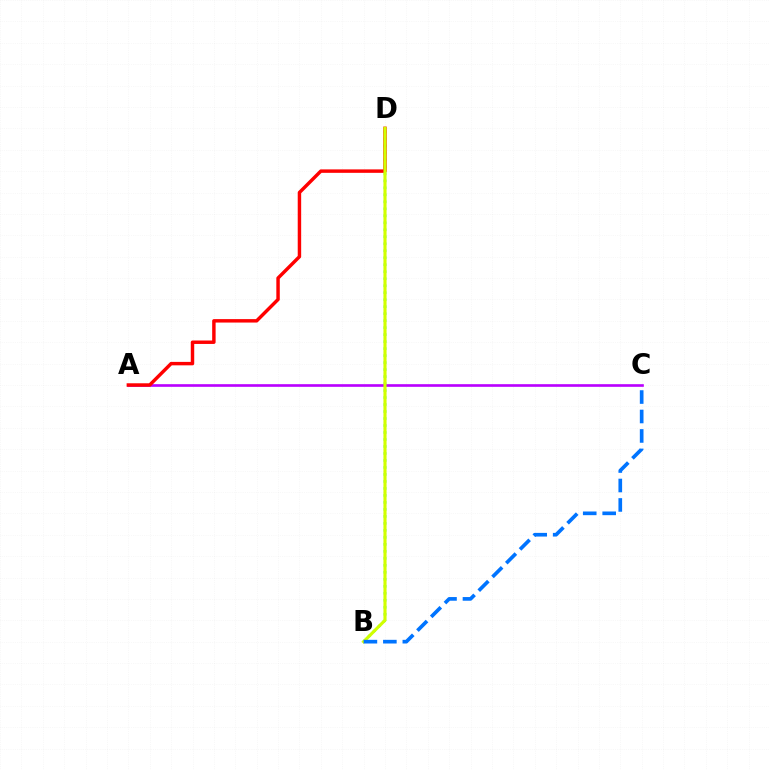{('B', 'D'): [{'color': '#00ff5c', 'line_style': 'dotted', 'thickness': 1.9}, {'color': '#d1ff00', 'line_style': 'solid', 'thickness': 2.25}], ('A', 'C'): [{'color': '#b900ff', 'line_style': 'solid', 'thickness': 1.91}], ('A', 'D'): [{'color': '#ff0000', 'line_style': 'solid', 'thickness': 2.48}], ('B', 'C'): [{'color': '#0074ff', 'line_style': 'dashed', 'thickness': 2.64}]}